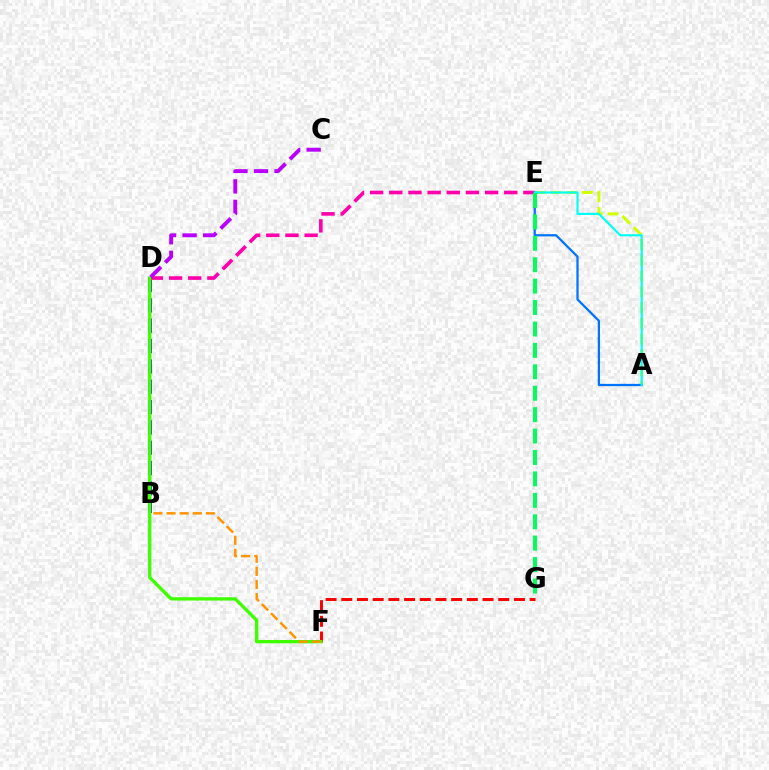{('A', 'E'): [{'color': '#d1ff00', 'line_style': 'dashed', 'thickness': 2.13}, {'color': '#0074ff', 'line_style': 'solid', 'thickness': 1.63}, {'color': '#00fff6', 'line_style': 'solid', 'thickness': 1.55}], ('B', 'D'): [{'color': '#2500ff', 'line_style': 'dashed', 'thickness': 2.76}], ('F', 'G'): [{'color': '#ff0000', 'line_style': 'dashed', 'thickness': 2.13}], ('D', 'E'): [{'color': '#ff00ac', 'line_style': 'dashed', 'thickness': 2.6}], ('D', 'F'): [{'color': '#3dff00', 'line_style': 'solid', 'thickness': 2.38}], ('B', 'F'): [{'color': '#ff9400', 'line_style': 'dashed', 'thickness': 1.78}], ('C', 'D'): [{'color': '#b900ff', 'line_style': 'dashed', 'thickness': 2.79}], ('E', 'G'): [{'color': '#00ff5c', 'line_style': 'dashed', 'thickness': 2.91}]}